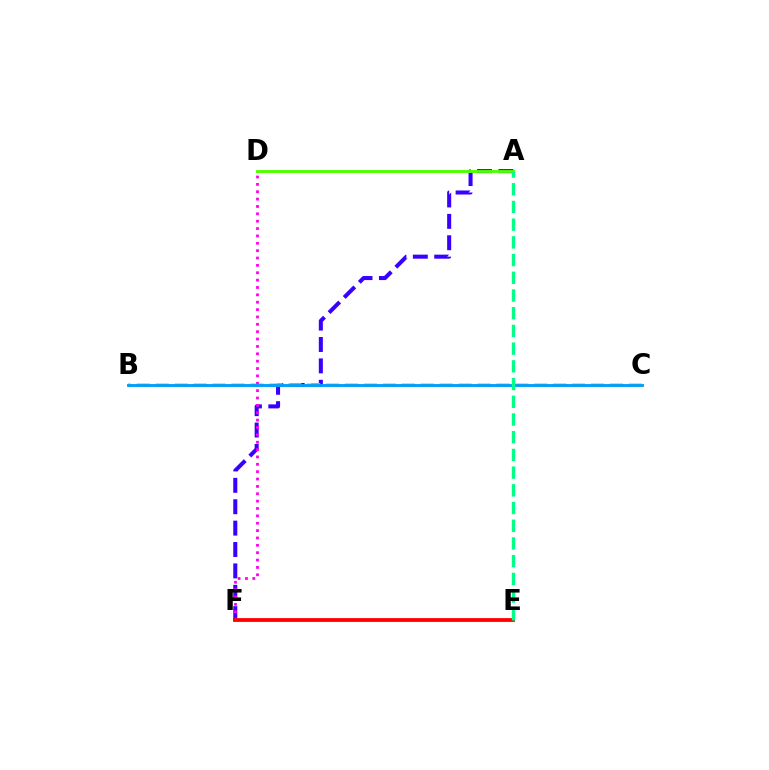{('A', 'F'): [{'color': '#3700ff', 'line_style': 'dashed', 'thickness': 2.91}], ('B', 'C'): [{'color': '#ffd500', 'line_style': 'dashed', 'thickness': 2.57}, {'color': '#009eff', 'line_style': 'solid', 'thickness': 2.08}], ('D', 'F'): [{'color': '#ff00ed', 'line_style': 'dotted', 'thickness': 2.0}], ('E', 'F'): [{'color': '#ff0000', 'line_style': 'solid', 'thickness': 2.73}], ('A', 'D'): [{'color': '#4fff00', 'line_style': 'solid', 'thickness': 2.07}], ('A', 'E'): [{'color': '#00ff86', 'line_style': 'dashed', 'thickness': 2.41}]}